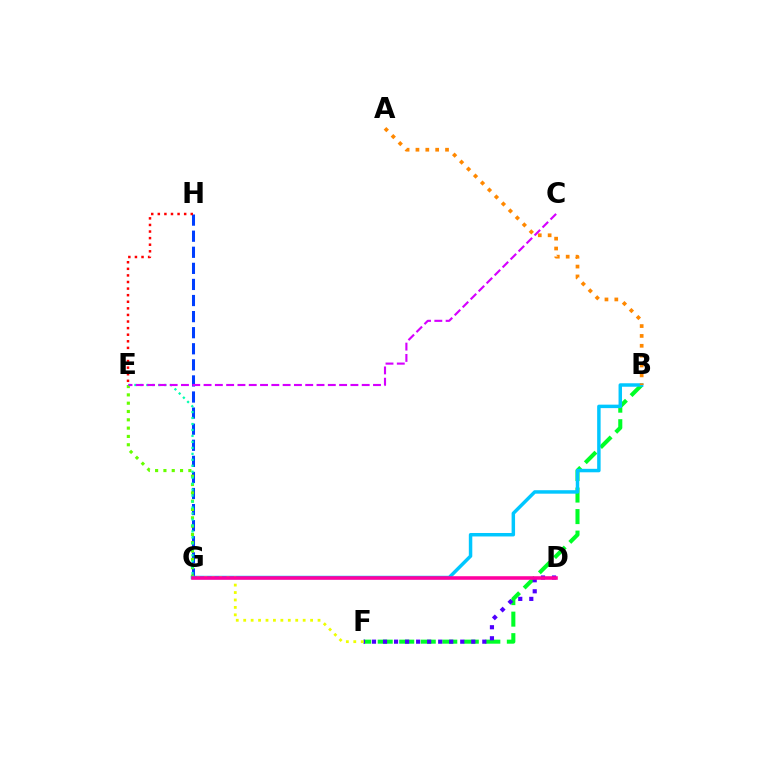{('G', 'H'): [{'color': '#003fff', 'line_style': 'dashed', 'thickness': 2.18}], ('E', 'G'): [{'color': '#66ff00', 'line_style': 'dotted', 'thickness': 2.26}, {'color': '#00ffaf', 'line_style': 'dotted', 'thickness': 1.62}], ('B', 'F'): [{'color': '#00ff27', 'line_style': 'dashed', 'thickness': 2.92}], ('B', 'G'): [{'color': '#00c7ff', 'line_style': 'solid', 'thickness': 2.5}], ('A', 'B'): [{'color': '#ff8800', 'line_style': 'dotted', 'thickness': 2.68}], ('D', 'F'): [{'color': '#4f00ff', 'line_style': 'dotted', 'thickness': 3.0}], ('F', 'G'): [{'color': '#eeff00', 'line_style': 'dotted', 'thickness': 2.02}], ('E', 'H'): [{'color': '#ff0000', 'line_style': 'dotted', 'thickness': 1.79}], ('D', 'G'): [{'color': '#ff00a0', 'line_style': 'solid', 'thickness': 2.57}], ('C', 'E'): [{'color': '#d600ff', 'line_style': 'dashed', 'thickness': 1.53}]}